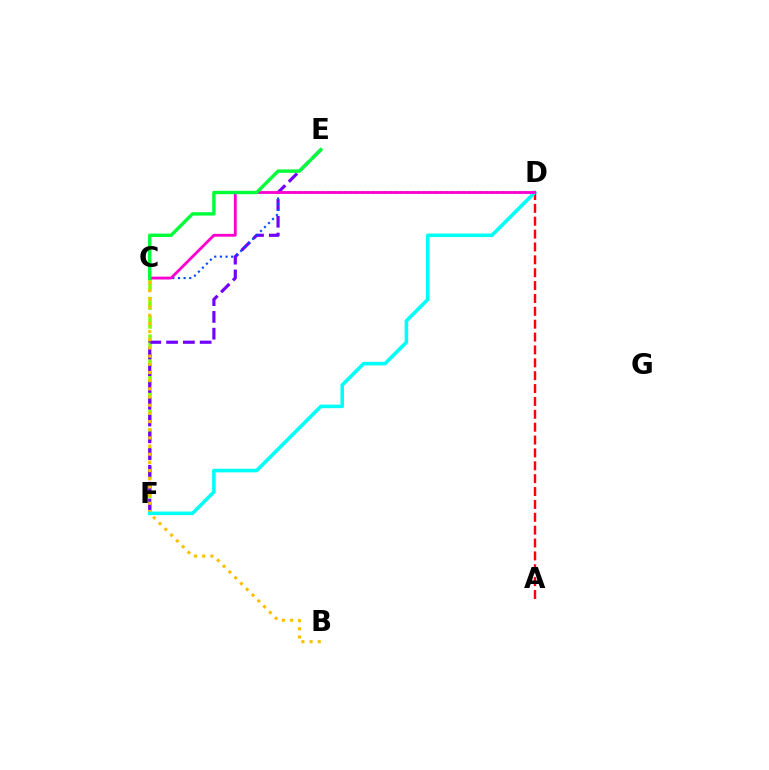{('C', 'F'): [{'color': '#84ff00', 'line_style': 'dashed', 'thickness': 2.55}], ('E', 'F'): [{'color': '#7200ff', 'line_style': 'dashed', 'thickness': 2.28}], ('B', 'C'): [{'color': '#ffbd00', 'line_style': 'dotted', 'thickness': 2.22}], ('A', 'D'): [{'color': '#ff0000', 'line_style': 'dashed', 'thickness': 1.75}], ('C', 'D'): [{'color': '#004bff', 'line_style': 'dotted', 'thickness': 1.53}, {'color': '#ff00cf', 'line_style': 'solid', 'thickness': 2.04}], ('D', 'F'): [{'color': '#00fff6', 'line_style': 'solid', 'thickness': 2.57}], ('C', 'E'): [{'color': '#00ff39', 'line_style': 'solid', 'thickness': 2.44}]}